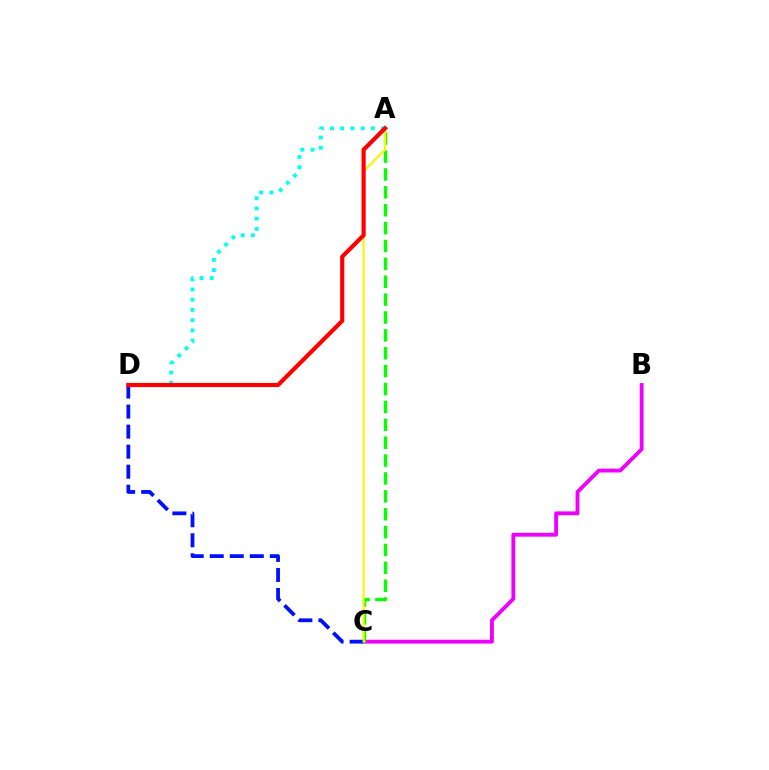{('B', 'C'): [{'color': '#ee00ff', 'line_style': 'solid', 'thickness': 2.77}], ('A', 'C'): [{'color': '#08ff00', 'line_style': 'dashed', 'thickness': 2.43}, {'color': '#fcf500', 'line_style': 'solid', 'thickness': 1.52}], ('C', 'D'): [{'color': '#0010ff', 'line_style': 'dashed', 'thickness': 2.72}], ('A', 'D'): [{'color': '#00fff6', 'line_style': 'dotted', 'thickness': 2.77}, {'color': '#ff0000', 'line_style': 'solid', 'thickness': 3.0}]}